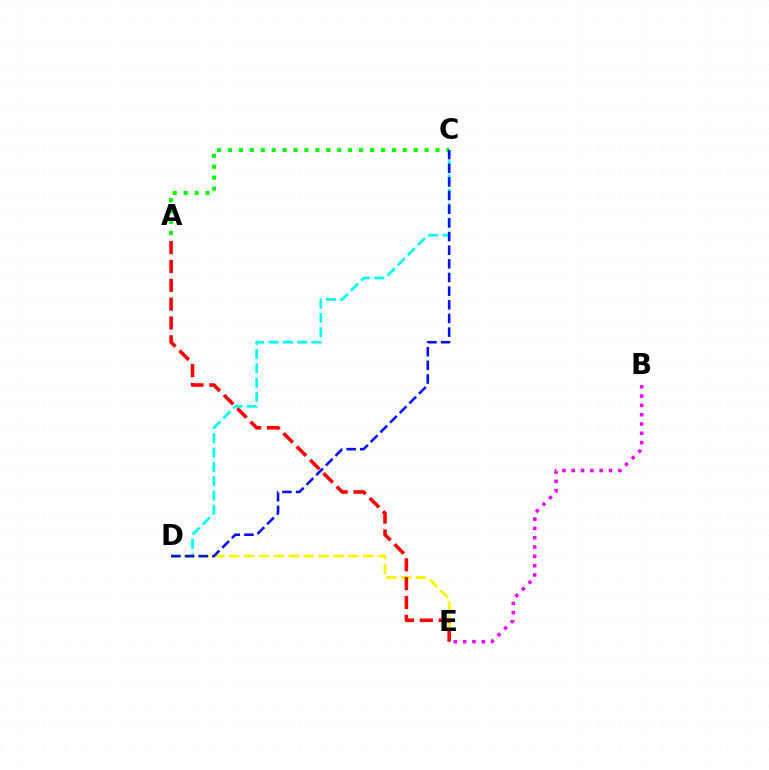{('C', 'D'): [{'color': '#00fff6', 'line_style': 'dashed', 'thickness': 1.94}, {'color': '#0010ff', 'line_style': 'dashed', 'thickness': 1.85}], ('D', 'E'): [{'color': '#fcf500', 'line_style': 'dashed', 'thickness': 2.02}], ('A', 'C'): [{'color': '#08ff00', 'line_style': 'dotted', 'thickness': 2.97}], ('A', 'E'): [{'color': '#ff0000', 'line_style': 'dashed', 'thickness': 2.56}], ('B', 'E'): [{'color': '#ee00ff', 'line_style': 'dotted', 'thickness': 2.53}]}